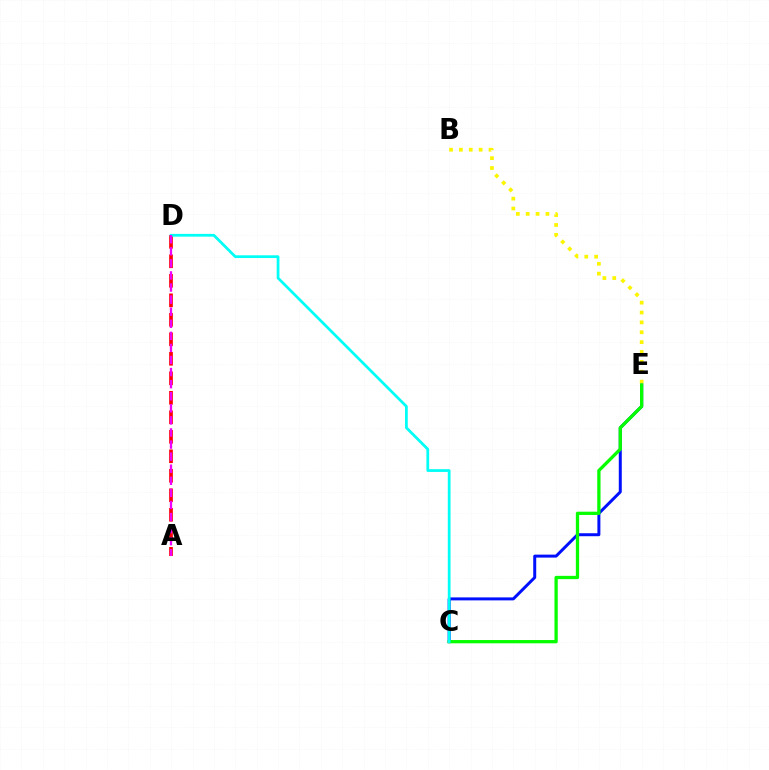{('C', 'E'): [{'color': '#0010ff', 'line_style': 'solid', 'thickness': 2.15}, {'color': '#08ff00', 'line_style': 'solid', 'thickness': 2.36}], ('A', 'D'): [{'color': '#ff0000', 'line_style': 'dashed', 'thickness': 2.65}, {'color': '#ee00ff', 'line_style': 'dashed', 'thickness': 1.64}], ('B', 'E'): [{'color': '#fcf500', 'line_style': 'dotted', 'thickness': 2.68}], ('C', 'D'): [{'color': '#00fff6', 'line_style': 'solid', 'thickness': 1.98}]}